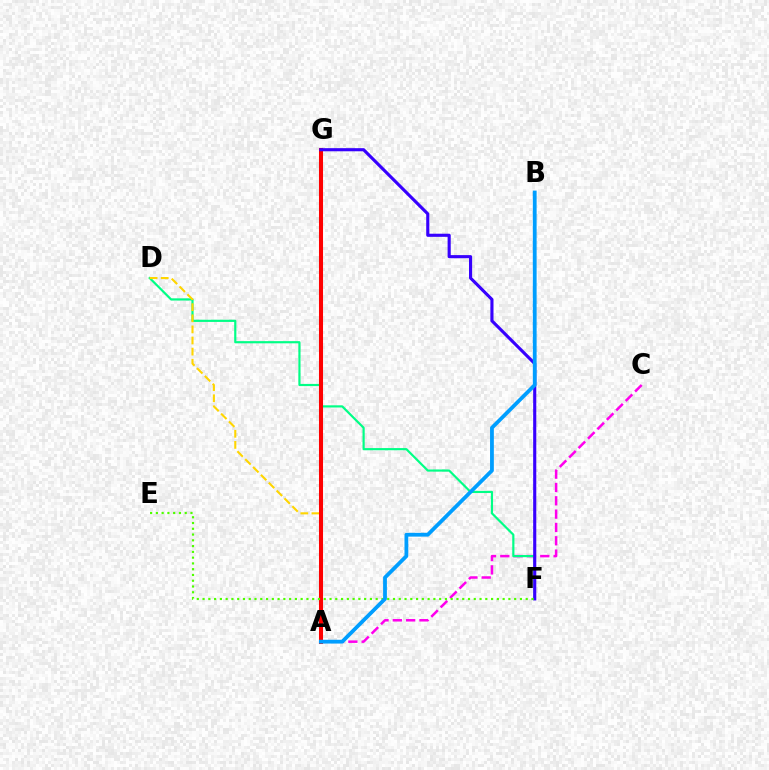{('A', 'C'): [{'color': '#ff00ed', 'line_style': 'dashed', 'thickness': 1.81}], ('D', 'F'): [{'color': '#00ff86', 'line_style': 'solid', 'thickness': 1.57}], ('A', 'D'): [{'color': '#ffd500', 'line_style': 'dashed', 'thickness': 1.51}], ('A', 'G'): [{'color': '#ff0000', 'line_style': 'solid', 'thickness': 2.91}], ('F', 'G'): [{'color': '#3700ff', 'line_style': 'solid', 'thickness': 2.25}], ('E', 'F'): [{'color': '#4fff00', 'line_style': 'dotted', 'thickness': 1.57}], ('A', 'B'): [{'color': '#009eff', 'line_style': 'solid', 'thickness': 2.73}]}